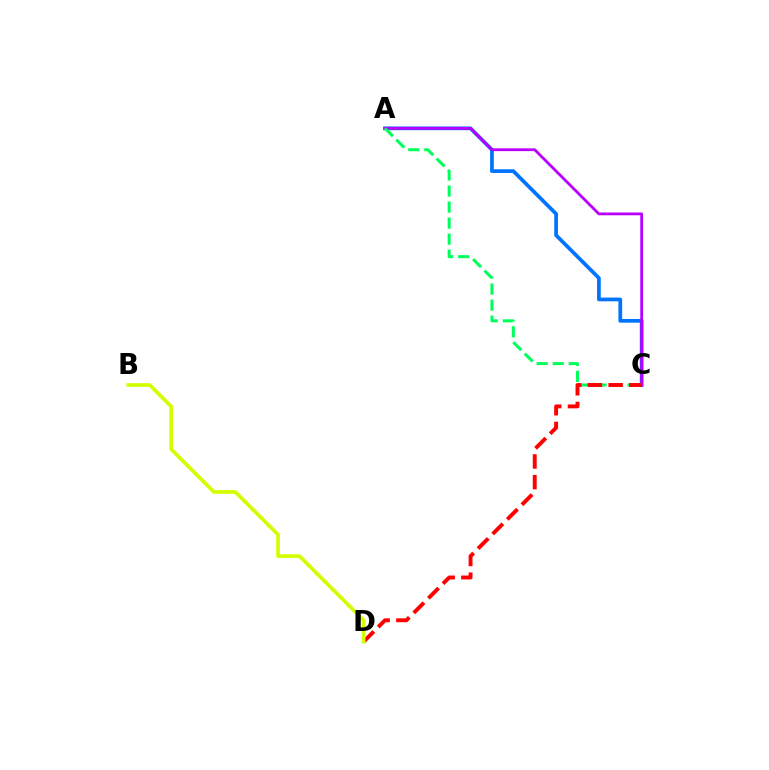{('A', 'C'): [{'color': '#0074ff', 'line_style': 'solid', 'thickness': 2.68}, {'color': '#b900ff', 'line_style': 'solid', 'thickness': 2.02}, {'color': '#00ff5c', 'line_style': 'dashed', 'thickness': 2.18}], ('C', 'D'): [{'color': '#ff0000', 'line_style': 'dashed', 'thickness': 2.81}], ('B', 'D'): [{'color': '#d1ff00', 'line_style': 'solid', 'thickness': 2.65}]}